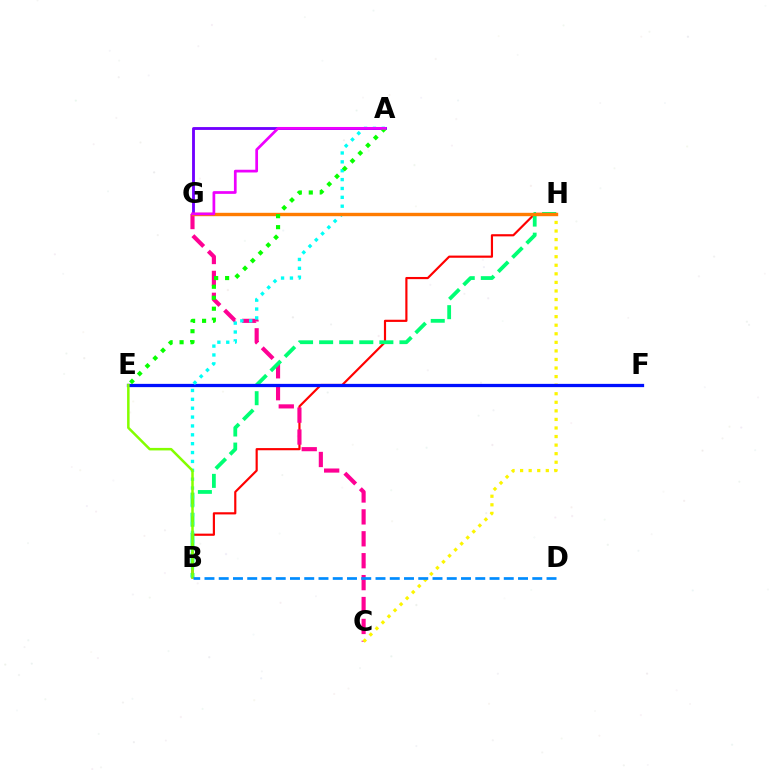{('B', 'H'): [{'color': '#ff0000', 'line_style': 'solid', 'thickness': 1.56}, {'color': '#00ff74', 'line_style': 'dashed', 'thickness': 2.73}], ('C', 'G'): [{'color': '#ff0094', 'line_style': 'dashed', 'thickness': 2.98}], ('C', 'H'): [{'color': '#fcf500', 'line_style': 'dotted', 'thickness': 2.33}], ('E', 'F'): [{'color': '#0010ff', 'line_style': 'solid', 'thickness': 2.35}], ('A', 'B'): [{'color': '#00fff6', 'line_style': 'dotted', 'thickness': 2.41}], ('A', 'G'): [{'color': '#7200ff', 'line_style': 'solid', 'thickness': 2.05}, {'color': '#ee00ff', 'line_style': 'solid', 'thickness': 1.96}], ('B', 'E'): [{'color': '#84ff00', 'line_style': 'solid', 'thickness': 1.81}], ('G', 'H'): [{'color': '#ff7c00', 'line_style': 'solid', 'thickness': 2.43}], ('B', 'D'): [{'color': '#008cff', 'line_style': 'dashed', 'thickness': 1.94}], ('A', 'E'): [{'color': '#08ff00', 'line_style': 'dotted', 'thickness': 2.98}]}